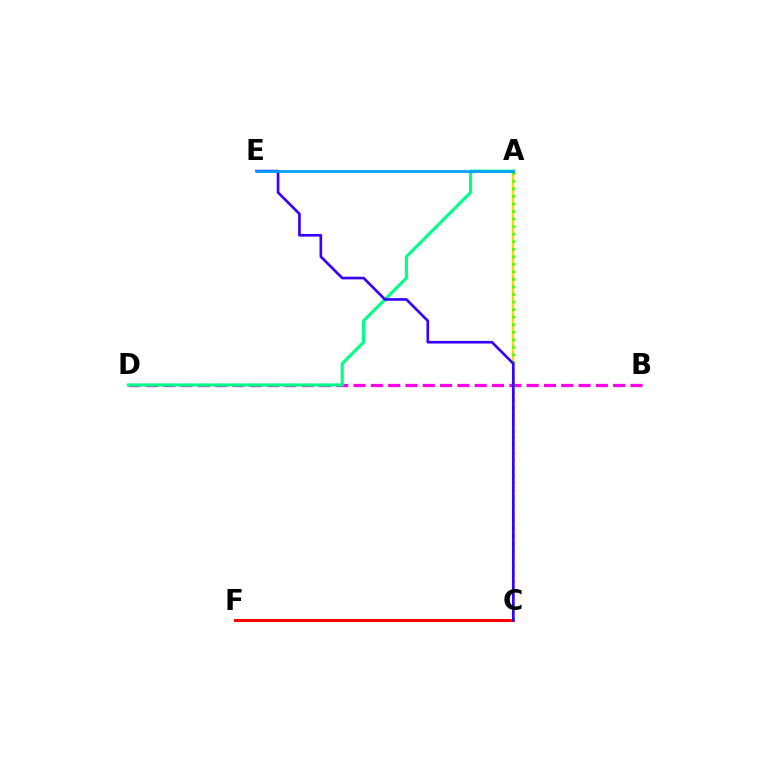{('C', 'F'): [{'color': '#ff0000', 'line_style': 'solid', 'thickness': 2.14}], ('A', 'C'): [{'color': '#ffd500', 'line_style': 'solid', 'thickness': 1.69}, {'color': '#4fff00', 'line_style': 'dotted', 'thickness': 2.05}], ('B', 'D'): [{'color': '#ff00ed', 'line_style': 'dashed', 'thickness': 2.35}], ('A', 'D'): [{'color': '#00ff86', 'line_style': 'solid', 'thickness': 2.26}], ('C', 'E'): [{'color': '#3700ff', 'line_style': 'solid', 'thickness': 1.91}], ('A', 'E'): [{'color': '#009eff', 'line_style': 'solid', 'thickness': 1.97}]}